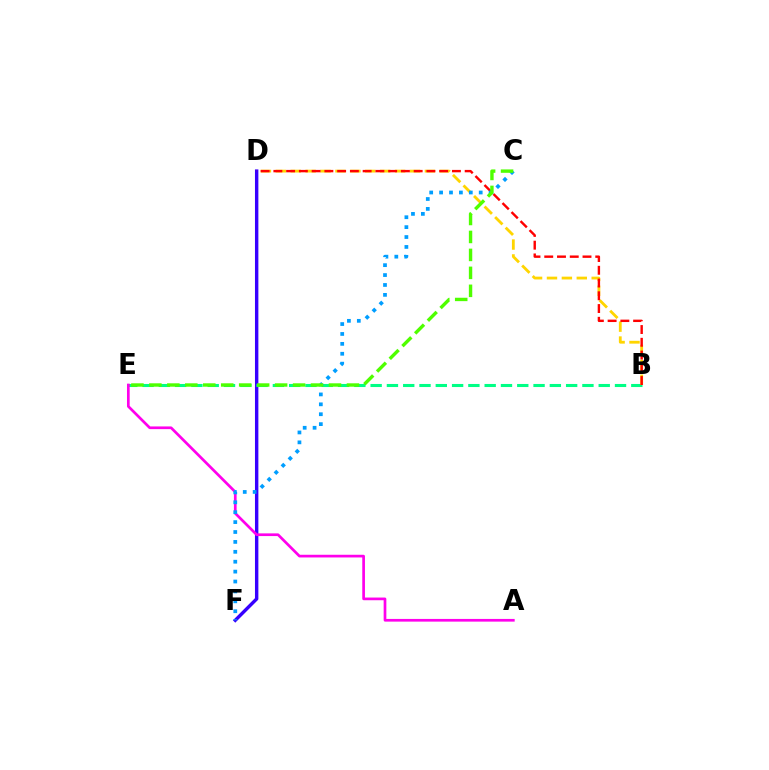{('D', 'F'): [{'color': '#3700ff', 'line_style': 'solid', 'thickness': 2.45}], ('B', 'E'): [{'color': '#00ff86', 'line_style': 'dashed', 'thickness': 2.21}], ('A', 'E'): [{'color': '#ff00ed', 'line_style': 'solid', 'thickness': 1.94}], ('B', 'D'): [{'color': '#ffd500', 'line_style': 'dashed', 'thickness': 2.03}, {'color': '#ff0000', 'line_style': 'dashed', 'thickness': 1.73}], ('C', 'F'): [{'color': '#009eff', 'line_style': 'dotted', 'thickness': 2.69}], ('C', 'E'): [{'color': '#4fff00', 'line_style': 'dashed', 'thickness': 2.44}]}